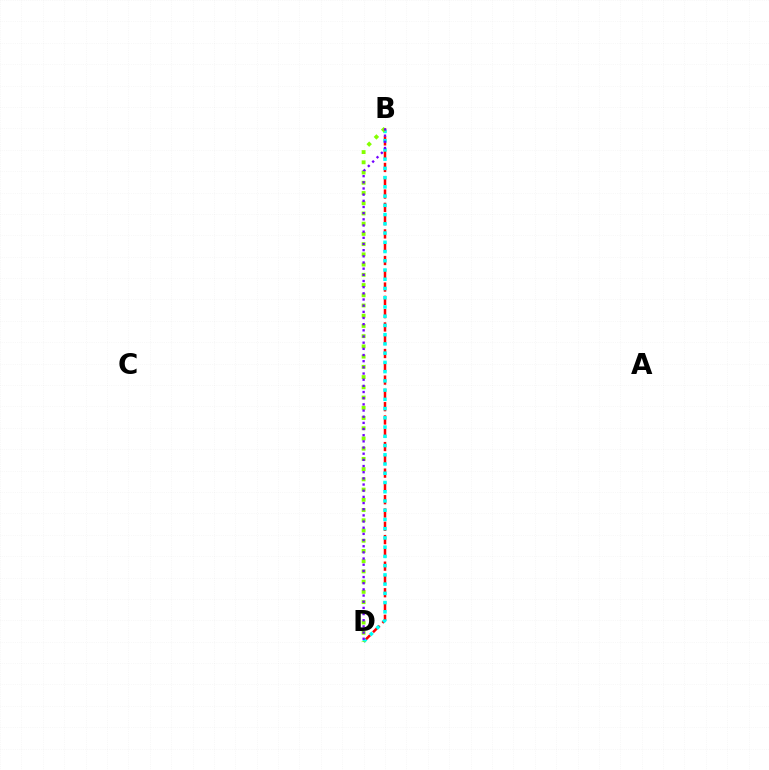{('B', 'D'): [{'color': '#ff0000', 'line_style': 'dashed', 'thickness': 1.81}, {'color': '#00fff6', 'line_style': 'dotted', 'thickness': 2.51}, {'color': '#84ff00', 'line_style': 'dotted', 'thickness': 2.78}, {'color': '#7200ff', 'line_style': 'dotted', 'thickness': 1.68}]}